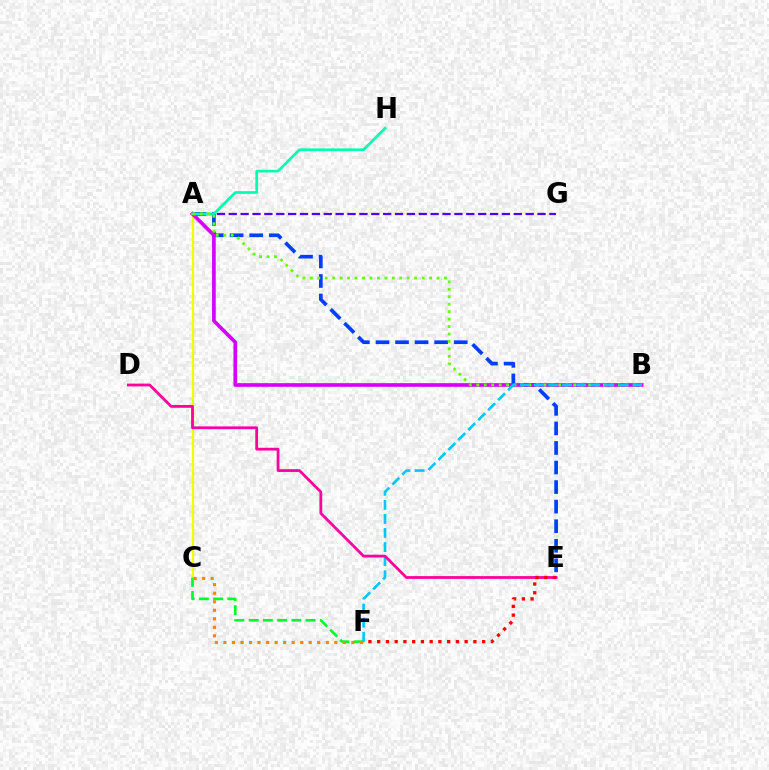{('A', 'E'): [{'color': '#003fff', 'line_style': 'dashed', 'thickness': 2.66}], ('A', 'C'): [{'color': '#eeff00', 'line_style': 'solid', 'thickness': 1.59}], ('A', 'B'): [{'color': '#d600ff', 'line_style': 'solid', 'thickness': 2.64}, {'color': '#66ff00', 'line_style': 'dotted', 'thickness': 2.03}], ('A', 'G'): [{'color': '#4f00ff', 'line_style': 'dashed', 'thickness': 1.61}], ('A', 'H'): [{'color': '#00ffaf', 'line_style': 'solid', 'thickness': 1.94}], ('C', 'F'): [{'color': '#00ff27', 'line_style': 'dashed', 'thickness': 1.93}, {'color': '#ff8800', 'line_style': 'dotted', 'thickness': 2.32}], ('B', 'F'): [{'color': '#00c7ff', 'line_style': 'dashed', 'thickness': 1.91}], ('D', 'E'): [{'color': '#ff00a0', 'line_style': 'solid', 'thickness': 2.01}], ('E', 'F'): [{'color': '#ff0000', 'line_style': 'dotted', 'thickness': 2.38}]}